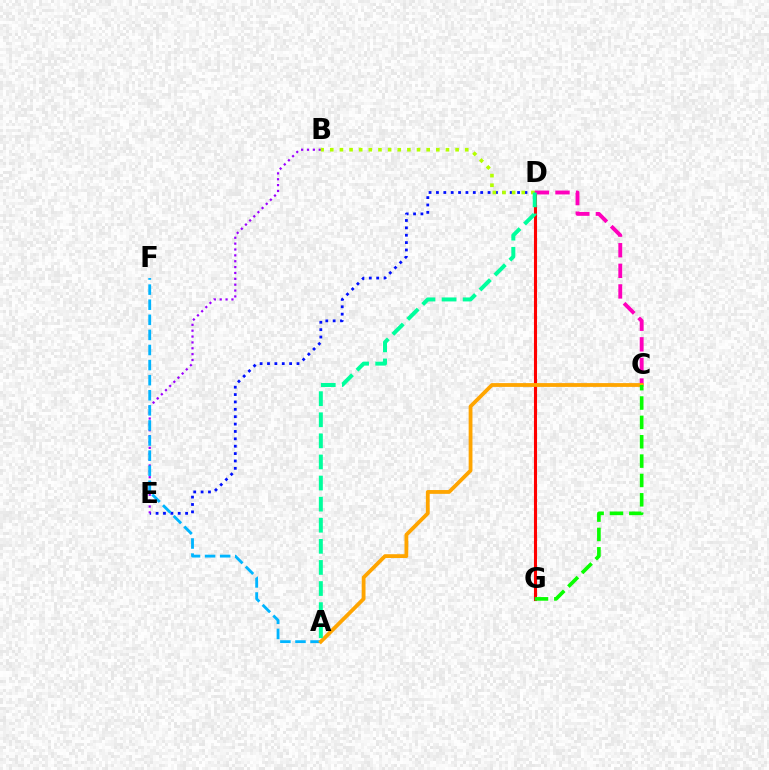{('D', 'E'): [{'color': '#0010ff', 'line_style': 'dotted', 'thickness': 2.0}], ('B', 'E'): [{'color': '#9b00ff', 'line_style': 'dotted', 'thickness': 1.59}], ('A', 'F'): [{'color': '#00b5ff', 'line_style': 'dashed', 'thickness': 2.05}], ('D', 'G'): [{'color': '#ff0000', 'line_style': 'solid', 'thickness': 2.22}], ('C', 'D'): [{'color': '#ff00bd', 'line_style': 'dashed', 'thickness': 2.8}], ('A', 'C'): [{'color': '#ffa500', 'line_style': 'solid', 'thickness': 2.74}], ('C', 'G'): [{'color': '#08ff00', 'line_style': 'dashed', 'thickness': 2.63}], ('B', 'D'): [{'color': '#b3ff00', 'line_style': 'dotted', 'thickness': 2.62}], ('A', 'D'): [{'color': '#00ff9d', 'line_style': 'dashed', 'thickness': 2.87}]}